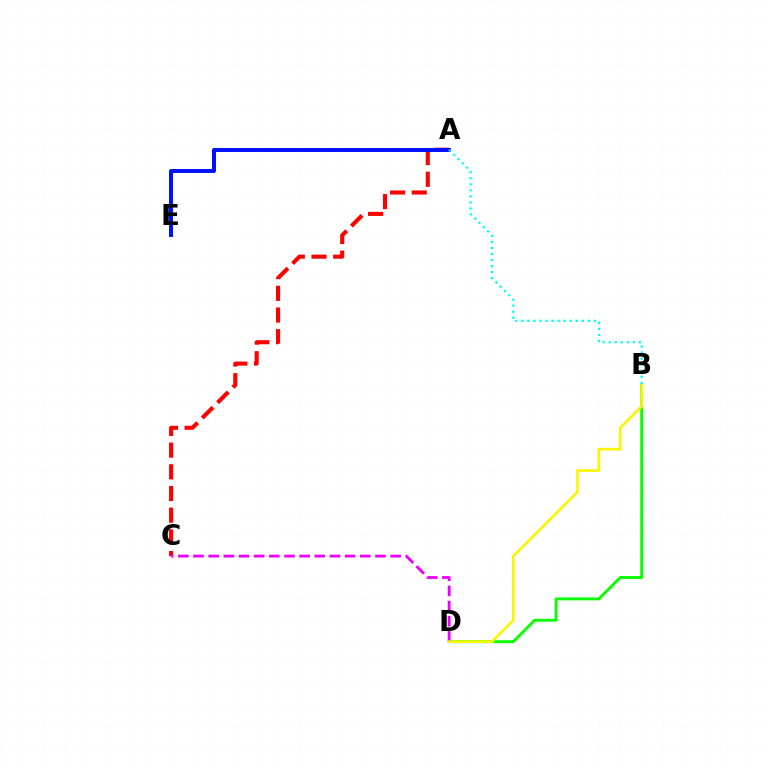{('A', 'C'): [{'color': '#ff0000', 'line_style': 'dashed', 'thickness': 2.95}], ('B', 'D'): [{'color': '#08ff00', 'line_style': 'solid', 'thickness': 2.08}, {'color': '#fcf500', 'line_style': 'solid', 'thickness': 1.92}], ('A', 'E'): [{'color': '#0010ff', 'line_style': 'solid', 'thickness': 2.85}], ('C', 'D'): [{'color': '#ee00ff', 'line_style': 'dashed', 'thickness': 2.06}], ('A', 'B'): [{'color': '#00fff6', 'line_style': 'dotted', 'thickness': 1.64}]}